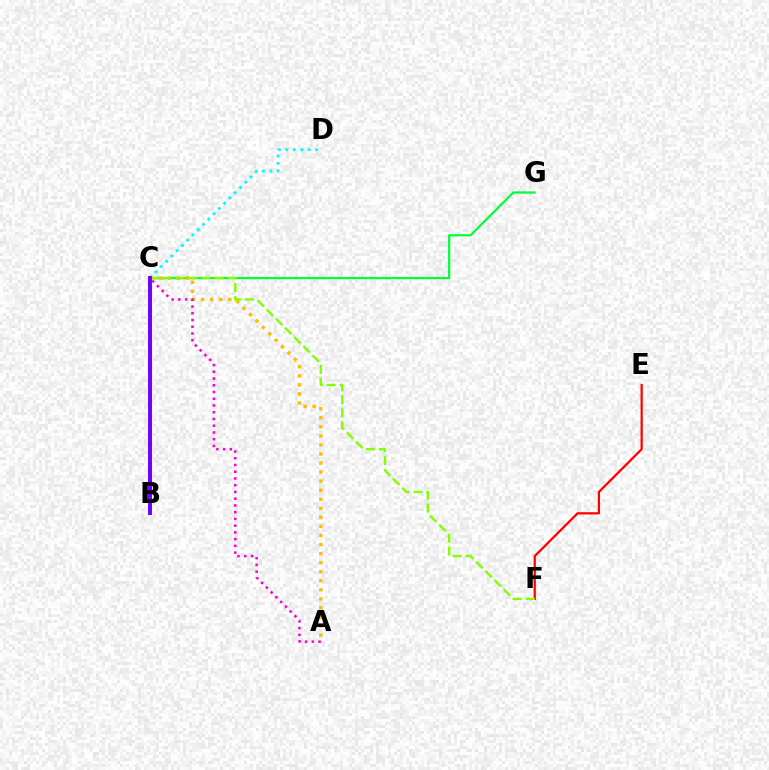{('C', 'D'): [{'color': '#00fff6', 'line_style': 'dotted', 'thickness': 2.03}], ('C', 'G'): [{'color': '#00ff39', 'line_style': 'solid', 'thickness': 1.6}], ('E', 'F'): [{'color': '#ff0000', 'line_style': 'solid', 'thickness': 1.61}], ('B', 'C'): [{'color': '#004bff', 'line_style': 'solid', 'thickness': 2.61}, {'color': '#7200ff', 'line_style': 'solid', 'thickness': 2.76}], ('A', 'C'): [{'color': '#ffbd00', 'line_style': 'dotted', 'thickness': 2.46}, {'color': '#ff00cf', 'line_style': 'dotted', 'thickness': 1.83}], ('C', 'F'): [{'color': '#84ff00', 'line_style': 'dashed', 'thickness': 1.76}]}